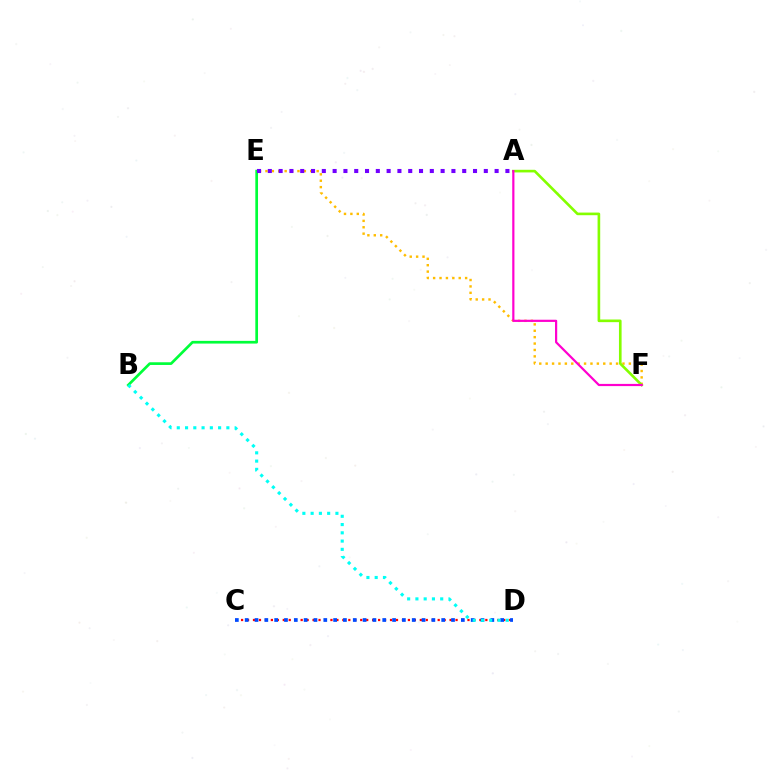{('E', 'F'): [{'color': '#ffbd00', 'line_style': 'dotted', 'thickness': 1.74}], ('A', 'F'): [{'color': '#84ff00', 'line_style': 'solid', 'thickness': 1.9}, {'color': '#ff00cf', 'line_style': 'solid', 'thickness': 1.58}], ('B', 'E'): [{'color': '#00ff39', 'line_style': 'solid', 'thickness': 1.94}], ('C', 'D'): [{'color': '#ff0000', 'line_style': 'dotted', 'thickness': 1.62}, {'color': '#004bff', 'line_style': 'dotted', 'thickness': 2.67}], ('A', 'E'): [{'color': '#7200ff', 'line_style': 'dotted', 'thickness': 2.93}], ('B', 'D'): [{'color': '#00fff6', 'line_style': 'dotted', 'thickness': 2.25}]}